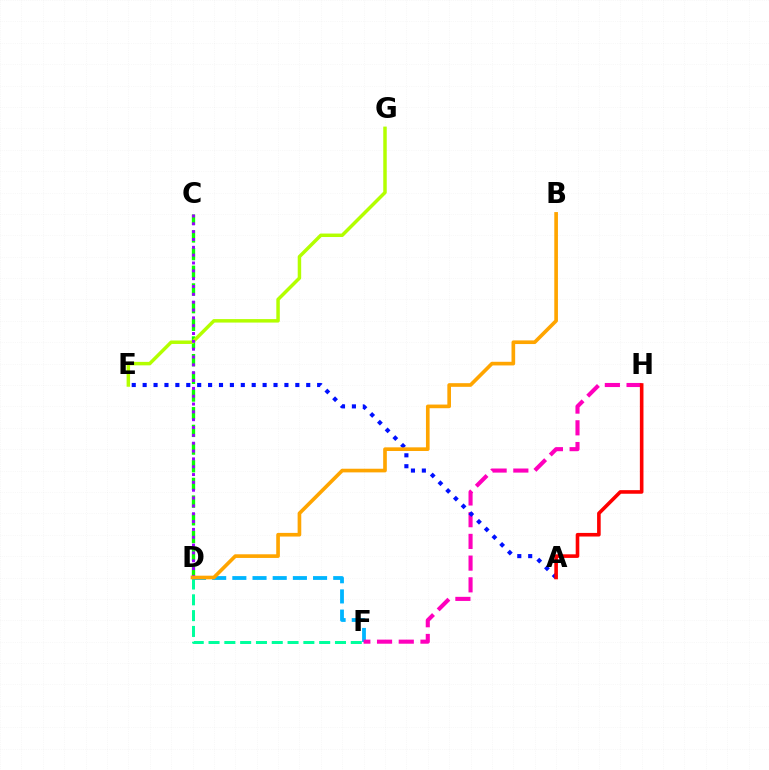{('D', 'F'): [{'color': '#00ff9d', 'line_style': 'dashed', 'thickness': 2.15}, {'color': '#00b5ff', 'line_style': 'dashed', 'thickness': 2.74}], ('C', 'D'): [{'color': '#08ff00', 'line_style': 'dashed', 'thickness': 2.4}, {'color': '#9b00ff', 'line_style': 'dotted', 'thickness': 2.13}], ('E', 'G'): [{'color': '#b3ff00', 'line_style': 'solid', 'thickness': 2.5}], ('F', 'H'): [{'color': '#ff00bd', 'line_style': 'dashed', 'thickness': 2.95}], ('A', 'E'): [{'color': '#0010ff', 'line_style': 'dotted', 'thickness': 2.96}], ('A', 'H'): [{'color': '#ff0000', 'line_style': 'solid', 'thickness': 2.59}], ('B', 'D'): [{'color': '#ffa500', 'line_style': 'solid', 'thickness': 2.63}]}